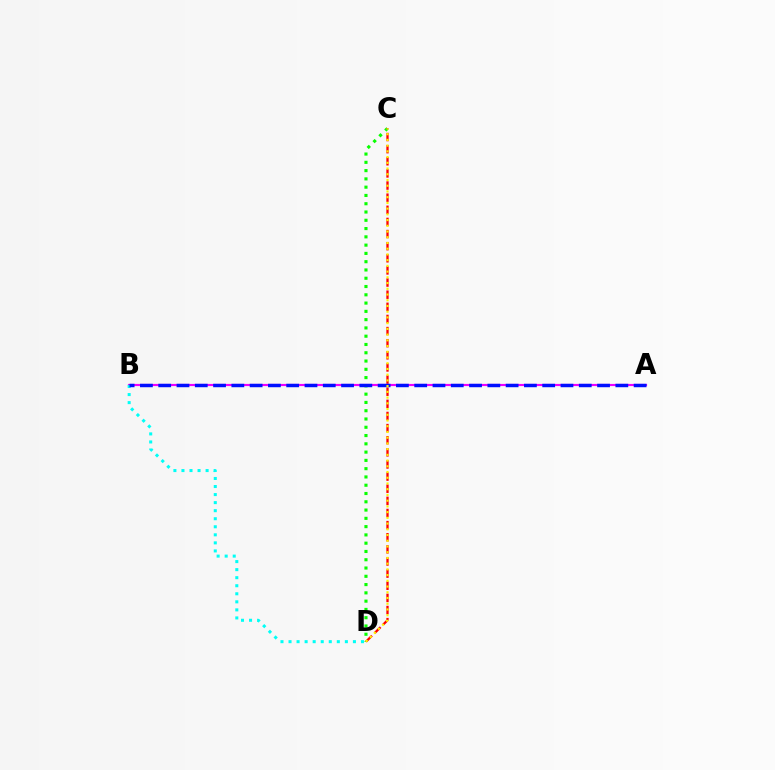{('A', 'B'): [{'color': '#ee00ff', 'line_style': 'solid', 'thickness': 1.56}, {'color': '#0010ff', 'line_style': 'dashed', 'thickness': 2.48}], ('C', 'D'): [{'color': '#08ff00', 'line_style': 'dotted', 'thickness': 2.25}, {'color': '#ff0000', 'line_style': 'dashed', 'thickness': 1.65}, {'color': '#fcf500', 'line_style': 'dotted', 'thickness': 1.56}], ('B', 'D'): [{'color': '#00fff6', 'line_style': 'dotted', 'thickness': 2.19}]}